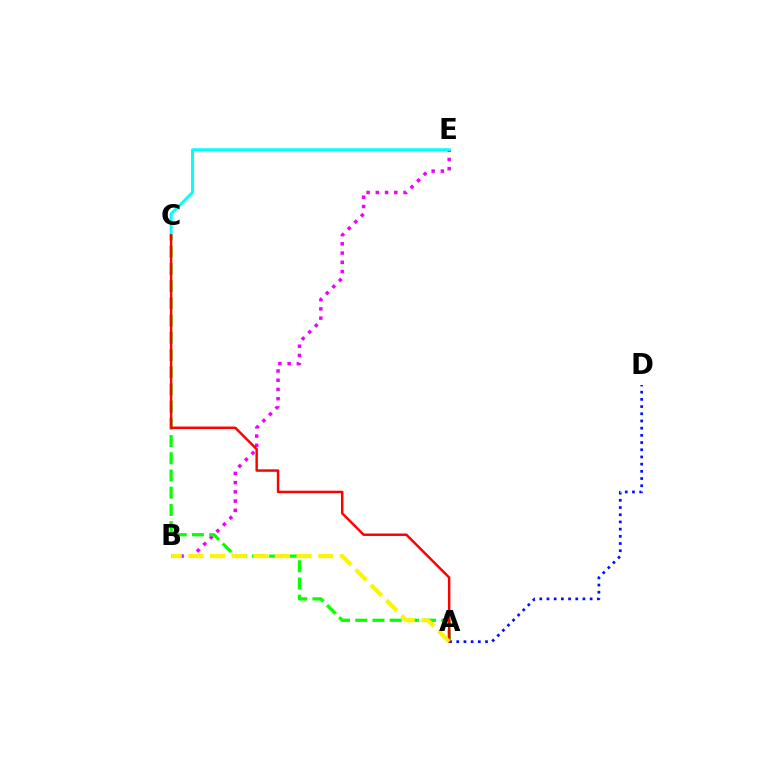{('B', 'E'): [{'color': '#ee00ff', 'line_style': 'dotted', 'thickness': 2.51}], ('A', 'C'): [{'color': '#08ff00', 'line_style': 'dashed', 'thickness': 2.34}, {'color': '#ff0000', 'line_style': 'solid', 'thickness': 1.77}], ('A', 'D'): [{'color': '#0010ff', 'line_style': 'dotted', 'thickness': 1.96}], ('C', 'E'): [{'color': '#00fff6', 'line_style': 'solid', 'thickness': 2.1}], ('A', 'B'): [{'color': '#fcf500', 'line_style': 'dashed', 'thickness': 2.94}]}